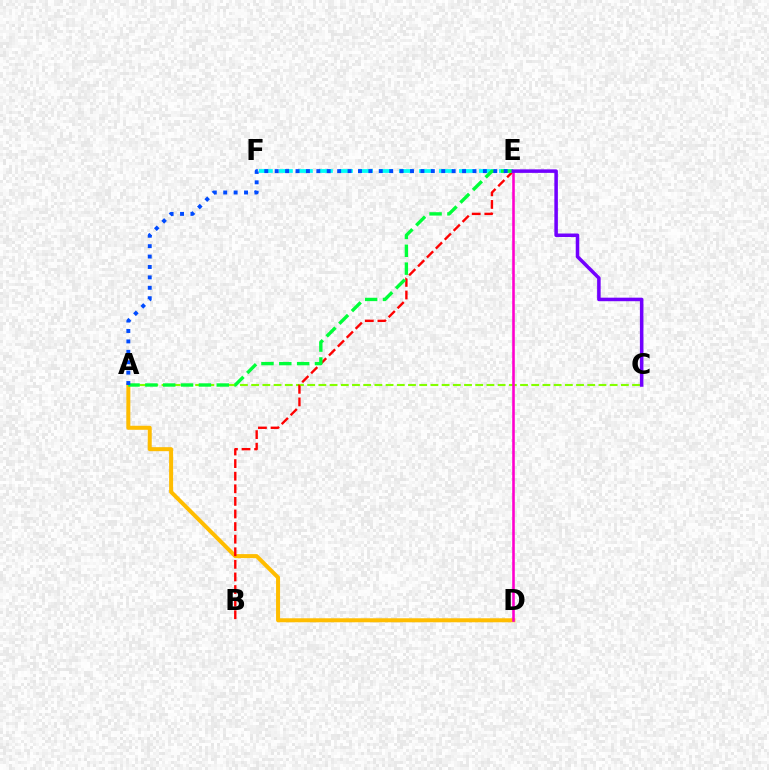{('A', 'D'): [{'color': '#ffbd00', 'line_style': 'solid', 'thickness': 2.89}], ('A', 'C'): [{'color': '#84ff00', 'line_style': 'dashed', 'thickness': 1.52}], ('B', 'E'): [{'color': '#ff0000', 'line_style': 'dashed', 'thickness': 1.71}], ('E', 'F'): [{'color': '#00fff6', 'line_style': 'dashed', 'thickness': 2.72}], ('A', 'E'): [{'color': '#00ff39', 'line_style': 'dashed', 'thickness': 2.42}, {'color': '#004bff', 'line_style': 'dotted', 'thickness': 2.83}], ('D', 'E'): [{'color': '#ff00cf', 'line_style': 'solid', 'thickness': 1.87}], ('C', 'E'): [{'color': '#7200ff', 'line_style': 'solid', 'thickness': 2.54}]}